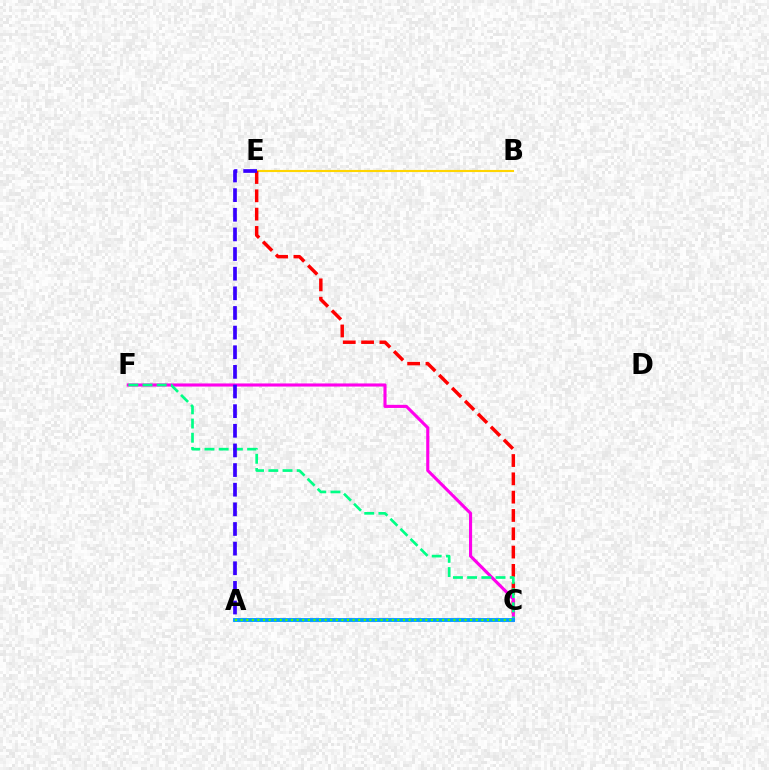{('B', 'E'): [{'color': '#ffd500', 'line_style': 'solid', 'thickness': 1.52}], ('C', 'E'): [{'color': '#ff0000', 'line_style': 'dashed', 'thickness': 2.49}], ('C', 'F'): [{'color': '#ff00ed', 'line_style': 'solid', 'thickness': 2.24}, {'color': '#00ff86', 'line_style': 'dashed', 'thickness': 1.93}], ('A', 'E'): [{'color': '#3700ff', 'line_style': 'dashed', 'thickness': 2.67}], ('A', 'C'): [{'color': '#009eff', 'line_style': 'solid', 'thickness': 2.78}, {'color': '#4fff00', 'line_style': 'dotted', 'thickness': 1.52}]}